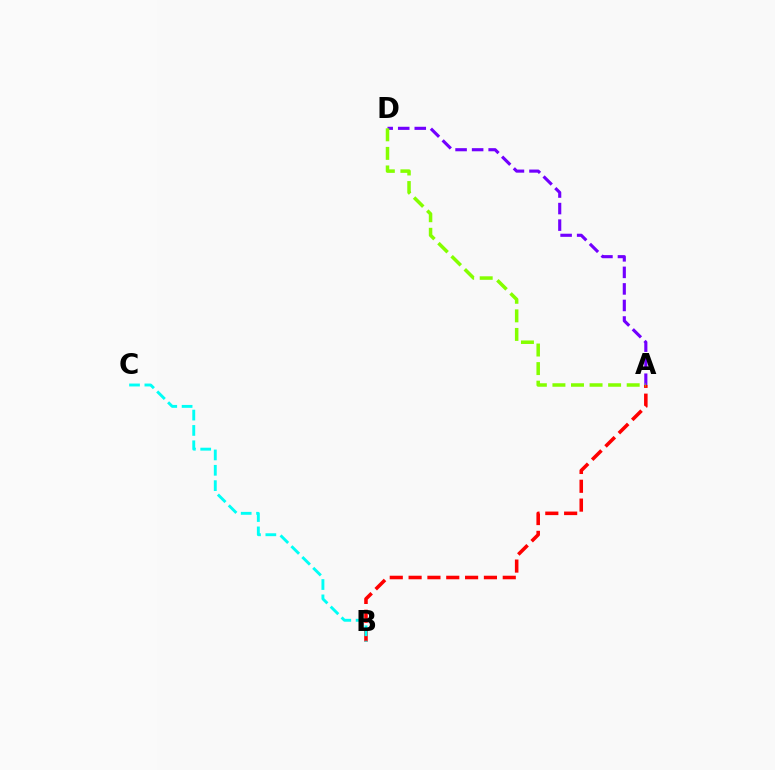{('A', 'D'): [{'color': '#7200ff', 'line_style': 'dashed', 'thickness': 2.25}, {'color': '#84ff00', 'line_style': 'dashed', 'thickness': 2.52}], ('A', 'B'): [{'color': '#ff0000', 'line_style': 'dashed', 'thickness': 2.56}], ('B', 'C'): [{'color': '#00fff6', 'line_style': 'dashed', 'thickness': 2.08}]}